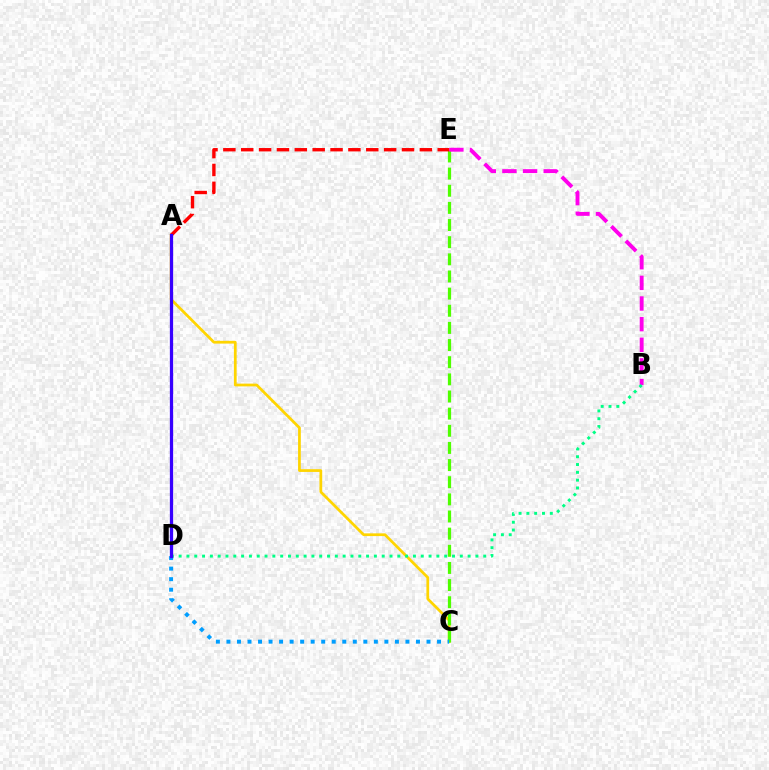{('A', 'C'): [{'color': '#ffd500', 'line_style': 'solid', 'thickness': 1.98}], ('C', 'E'): [{'color': '#4fff00', 'line_style': 'dashed', 'thickness': 2.33}], ('B', 'E'): [{'color': '#ff00ed', 'line_style': 'dashed', 'thickness': 2.8}], ('A', 'E'): [{'color': '#ff0000', 'line_style': 'dashed', 'thickness': 2.43}], ('B', 'D'): [{'color': '#00ff86', 'line_style': 'dotted', 'thickness': 2.12}], ('C', 'D'): [{'color': '#009eff', 'line_style': 'dotted', 'thickness': 2.86}], ('A', 'D'): [{'color': '#3700ff', 'line_style': 'solid', 'thickness': 2.35}]}